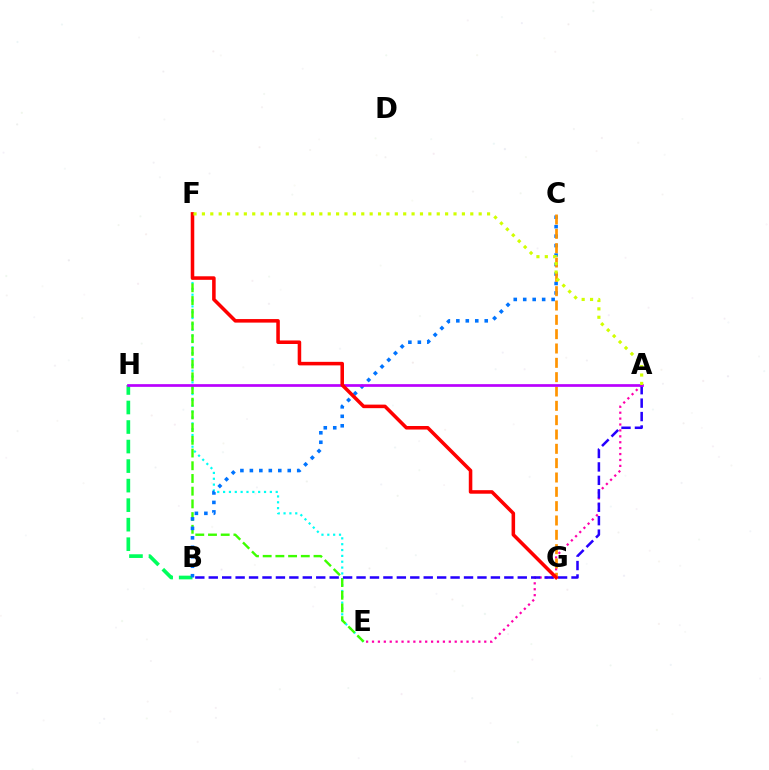{('B', 'H'): [{'color': '#00ff5c', 'line_style': 'dashed', 'thickness': 2.65}], ('E', 'F'): [{'color': '#00fff6', 'line_style': 'dotted', 'thickness': 1.59}, {'color': '#3dff00', 'line_style': 'dashed', 'thickness': 1.73}], ('A', 'E'): [{'color': '#ff00ac', 'line_style': 'dotted', 'thickness': 1.61}], ('B', 'C'): [{'color': '#0074ff', 'line_style': 'dotted', 'thickness': 2.57}], ('A', 'B'): [{'color': '#2500ff', 'line_style': 'dashed', 'thickness': 1.83}], ('C', 'G'): [{'color': '#ff9400', 'line_style': 'dashed', 'thickness': 1.95}], ('A', 'H'): [{'color': '#b900ff', 'line_style': 'solid', 'thickness': 1.95}], ('F', 'G'): [{'color': '#ff0000', 'line_style': 'solid', 'thickness': 2.55}], ('A', 'F'): [{'color': '#d1ff00', 'line_style': 'dotted', 'thickness': 2.28}]}